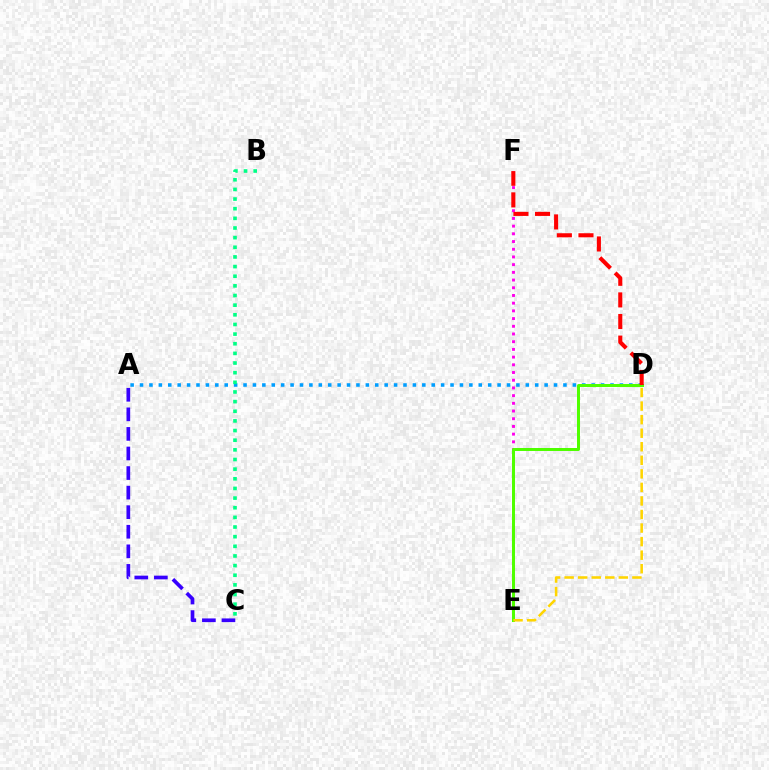{('E', 'F'): [{'color': '#ff00ed', 'line_style': 'dotted', 'thickness': 2.09}], ('A', 'D'): [{'color': '#009eff', 'line_style': 'dotted', 'thickness': 2.56}], ('A', 'C'): [{'color': '#3700ff', 'line_style': 'dashed', 'thickness': 2.66}], ('B', 'C'): [{'color': '#00ff86', 'line_style': 'dotted', 'thickness': 2.62}], ('D', 'E'): [{'color': '#4fff00', 'line_style': 'solid', 'thickness': 2.15}, {'color': '#ffd500', 'line_style': 'dashed', 'thickness': 1.84}], ('D', 'F'): [{'color': '#ff0000', 'line_style': 'dashed', 'thickness': 2.93}]}